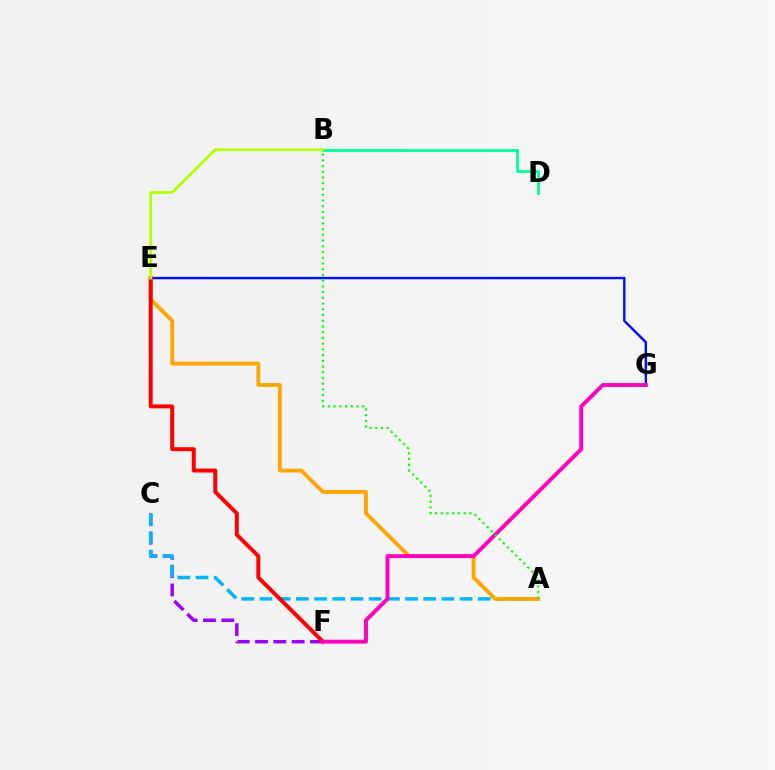{('C', 'F'): [{'color': '#9b00ff', 'line_style': 'dashed', 'thickness': 2.49}], ('E', 'G'): [{'color': '#0010ff', 'line_style': 'solid', 'thickness': 1.74}], ('A', 'C'): [{'color': '#00b5ff', 'line_style': 'dashed', 'thickness': 2.47}], ('A', 'E'): [{'color': '#ffa500', 'line_style': 'solid', 'thickness': 2.77}], ('E', 'F'): [{'color': '#ff0000', 'line_style': 'solid', 'thickness': 2.86}], ('B', 'D'): [{'color': '#00ff9d', 'line_style': 'solid', 'thickness': 2.04}], ('B', 'E'): [{'color': '#b3ff00', 'line_style': 'solid', 'thickness': 1.99}], ('F', 'G'): [{'color': '#ff00bd', 'line_style': 'solid', 'thickness': 2.81}], ('A', 'B'): [{'color': '#08ff00', 'line_style': 'dotted', 'thickness': 1.56}]}